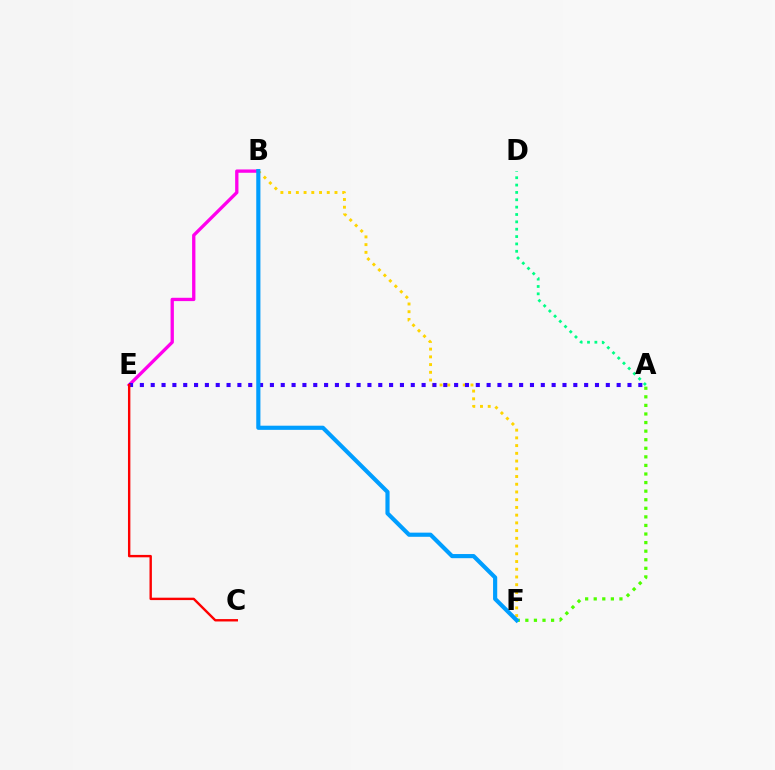{('B', 'E'): [{'color': '#ff00ed', 'line_style': 'solid', 'thickness': 2.38}], ('B', 'F'): [{'color': '#ffd500', 'line_style': 'dotted', 'thickness': 2.1}, {'color': '#009eff', 'line_style': 'solid', 'thickness': 2.99}], ('A', 'E'): [{'color': '#3700ff', 'line_style': 'dotted', 'thickness': 2.94}], ('A', 'F'): [{'color': '#4fff00', 'line_style': 'dotted', 'thickness': 2.33}], ('C', 'E'): [{'color': '#ff0000', 'line_style': 'solid', 'thickness': 1.72}], ('A', 'D'): [{'color': '#00ff86', 'line_style': 'dotted', 'thickness': 2.0}]}